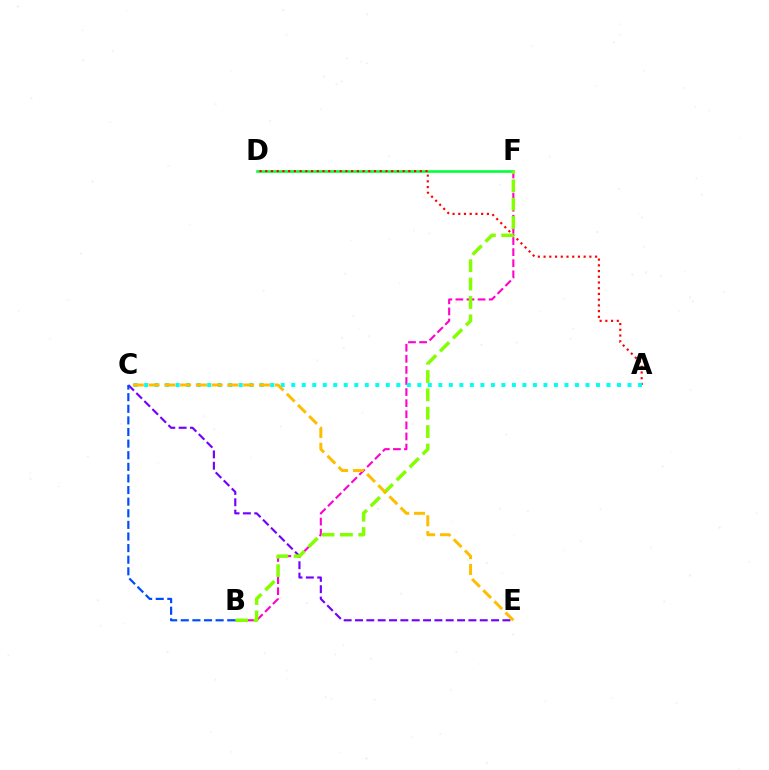{('D', 'F'): [{'color': '#00ff39', 'line_style': 'solid', 'thickness': 1.87}], ('B', 'F'): [{'color': '#ff00cf', 'line_style': 'dashed', 'thickness': 1.51}, {'color': '#84ff00', 'line_style': 'dashed', 'thickness': 2.49}], ('A', 'D'): [{'color': '#ff0000', 'line_style': 'dotted', 'thickness': 1.56}], ('C', 'E'): [{'color': '#7200ff', 'line_style': 'dashed', 'thickness': 1.54}, {'color': '#ffbd00', 'line_style': 'dashed', 'thickness': 2.14}], ('A', 'C'): [{'color': '#00fff6', 'line_style': 'dotted', 'thickness': 2.86}], ('B', 'C'): [{'color': '#004bff', 'line_style': 'dashed', 'thickness': 1.58}]}